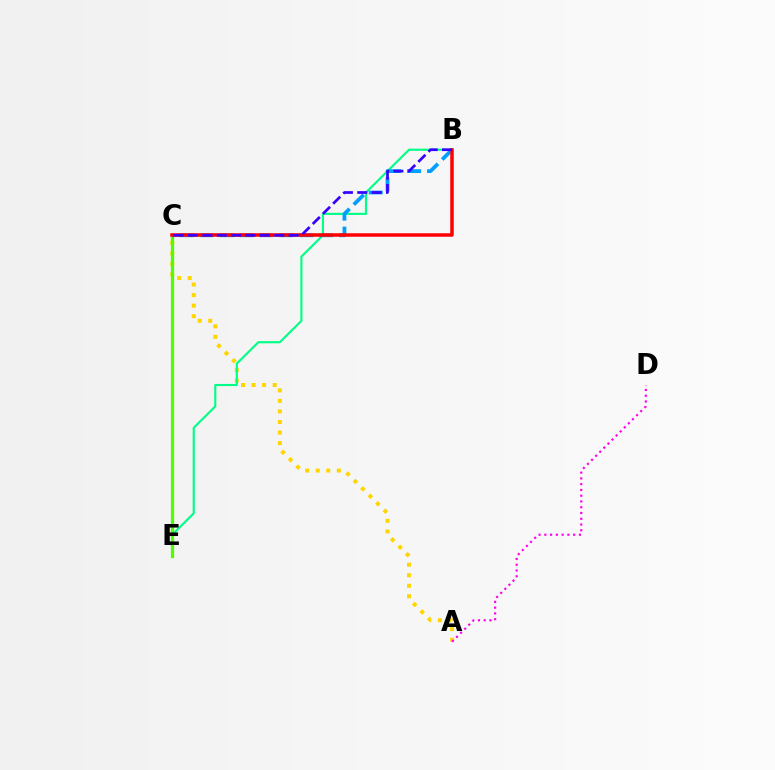{('A', 'C'): [{'color': '#ffd500', 'line_style': 'dotted', 'thickness': 2.87}], ('B', 'E'): [{'color': '#00ff86', 'line_style': 'solid', 'thickness': 1.53}], ('A', 'D'): [{'color': '#ff00ed', 'line_style': 'dotted', 'thickness': 1.57}], ('C', 'E'): [{'color': '#4fff00', 'line_style': 'solid', 'thickness': 2.34}], ('B', 'C'): [{'color': '#009eff', 'line_style': 'dashed', 'thickness': 2.71}, {'color': '#ff0000', 'line_style': 'solid', 'thickness': 2.52}, {'color': '#3700ff', 'line_style': 'dashed', 'thickness': 1.95}]}